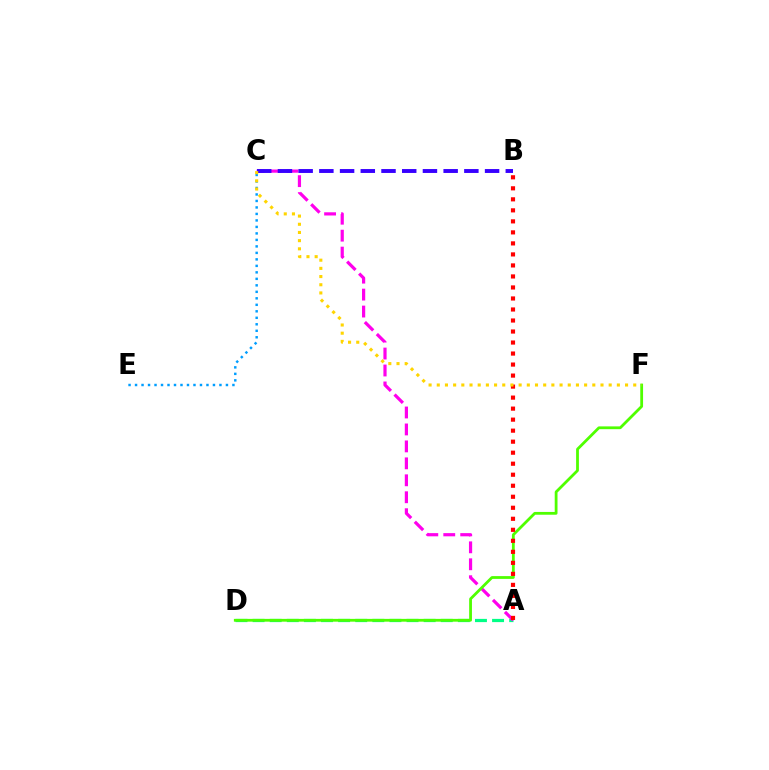{('A', 'D'): [{'color': '#00ff86', 'line_style': 'dashed', 'thickness': 2.32}], ('A', 'C'): [{'color': '#ff00ed', 'line_style': 'dashed', 'thickness': 2.3}], ('D', 'F'): [{'color': '#4fff00', 'line_style': 'solid', 'thickness': 2.01}], ('A', 'B'): [{'color': '#ff0000', 'line_style': 'dotted', 'thickness': 2.99}], ('C', 'E'): [{'color': '#009eff', 'line_style': 'dotted', 'thickness': 1.76}], ('B', 'C'): [{'color': '#3700ff', 'line_style': 'dashed', 'thickness': 2.81}], ('C', 'F'): [{'color': '#ffd500', 'line_style': 'dotted', 'thickness': 2.22}]}